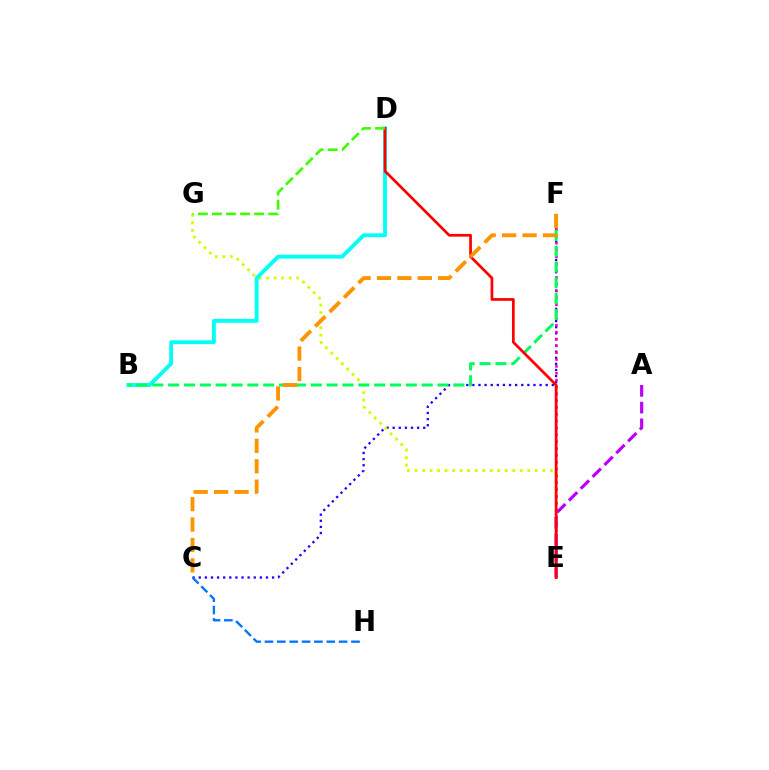{('C', 'F'): [{'color': '#2500ff', 'line_style': 'dotted', 'thickness': 1.66}, {'color': '#ff9400', 'line_style': 'dashed', 'thickness': 2.77}], ('E', 'G'): [{'color': '#d1ff00', 'line_style': 'dotted', 'thickness': 2.04}], ('B', 'D'): [{'color': '#00fff6', 'line_style': 'solid', 'thickness': 2.76}], ('A', 'E'): [{'color': '#b900ff', 'line_style': 'dashed', 'thickness': 2.27}], ('E', 'F'): [{'color': '#ff00ac', 'line_style': 'dotted', 'thickness': 1.86}], ('B', 'F'): [{'color': '#00ff5c', 'line_style': 'dashed', 'thickness': 2.15}], ('D', 'E'): [{'color': '#ff0000', 'line_style': 'solid', 'thickness': 1.97}], ('C', 'H'): [{'color': '#0074ff', 'line_style': 'dashed', 'thickness': 1.68}], ('D', 'G'): [{'color': '#3dff00', 'line_style': 'dashed', 'thickness': 1.91}]}